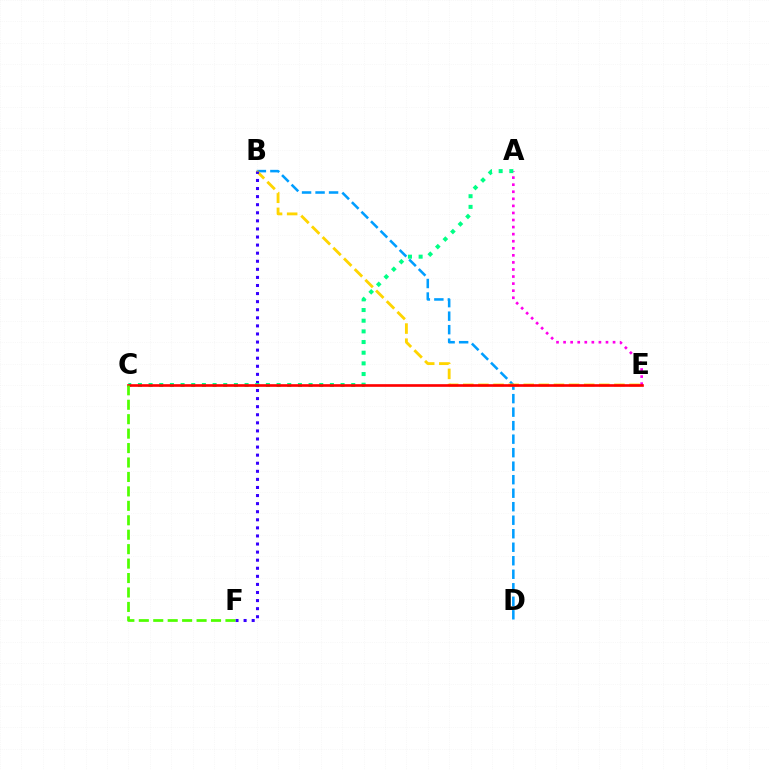{('B', 'D'): [{'color': '#009eff', 'line_style': 'dashed', 'thickness': 1.84}], ('B', 'E'): [{'color': '#ffd500', 'line_style': 'dashed', 'thickness': 2.05}], ('A', 'E'): [{'color': '#ff00ed', 'line_style': 'dotted', 'thickness': 1.92}], ('B', 'F'): [{'color': '#3700ff', 'line_style': 'dotted', 'thickness': 2.2}], ('A', 'C'): [{'color': '#00ff86', 'line_style': 'dotted', 'thickness': 2.9}], ('C', 'E'): [{'color': '#ff0000', 'line_style': 'solid', 'thickness': 1.91}], ('C', 'F'): [{'color': '#4fff00', 'line_style': 'dashed', 'thickness': 1.96}]}